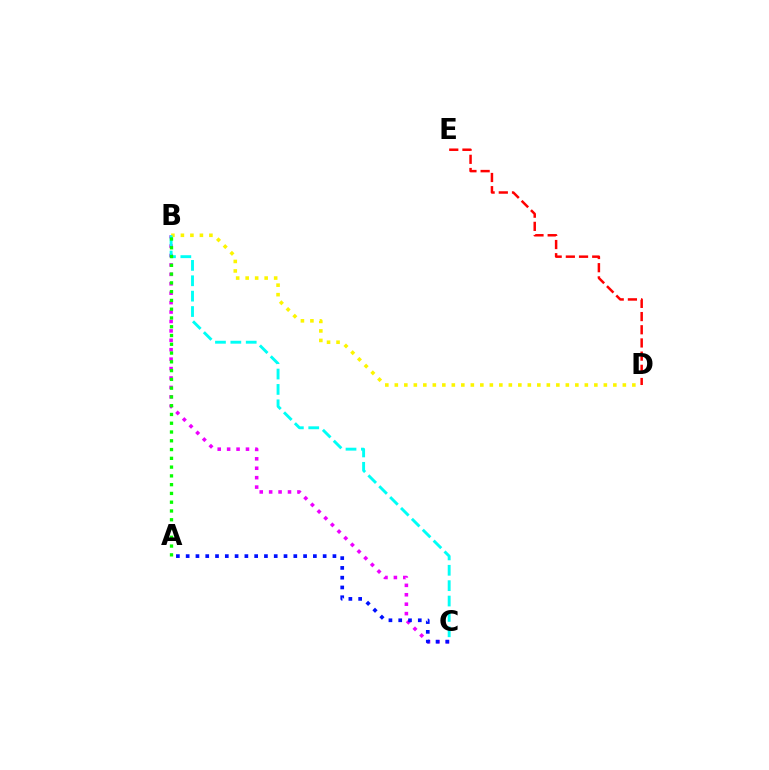{('B', 'C'): [{'color': '#ee00ff', 'line_style': 'dotted', 'thickness': 2.56}, {'color': '#00fff6', 'line_style': 'dashed', 'thickness': 2.09}], ('B', 'D'): [{'color': '#fcf500', 'line_style': 'dotted', 'thickness': 2.58}], ('D', 'E'): [{'color': '#ff0000', 'line_style': 'dashed', 'thickness': 1.79}], ('A', 'C'): [{'color': '#0010ff', 'line_style': 'dotted', 'thickness': 2.66}], ('A', 'B'): [{'color': '#08ff00', 'line_style': 'dotted', 'thickness': 2.38}]}